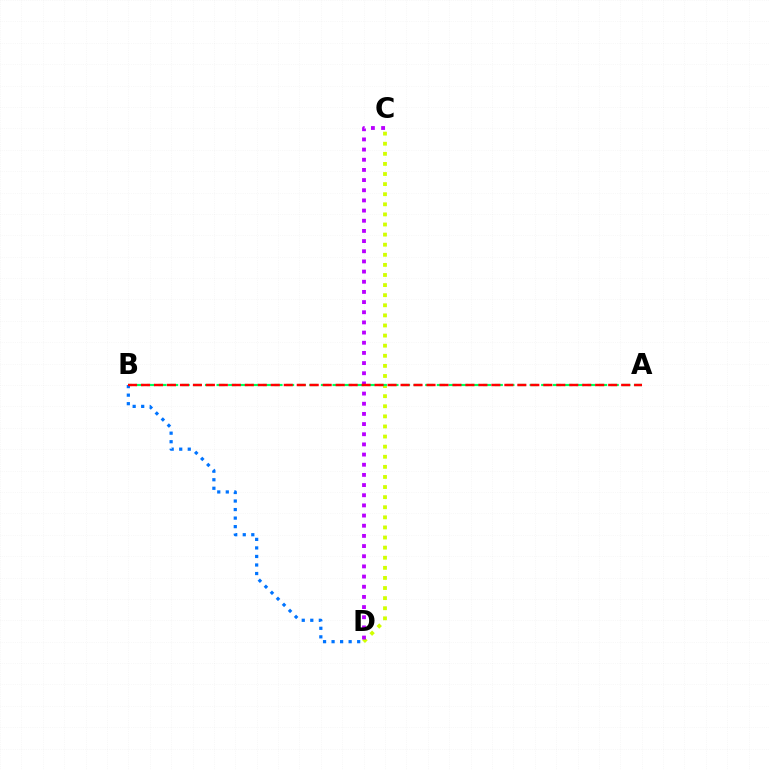{('C', 'D'): [{'color': '#d1ff00', 'line_style': 'dotted', 'thickness': 2.74}, {'color': '#b900ff', 'line_style': 'dotted', 'thickness': 2.76}], ('A', 'B'): [{'color': '#00ff5c', 'line_style': 'dashed', 'thickness': 1.58}, {'color': '#ff0000', 'line_style': 'dashed', 'thickness': 1.76}], ('B', 'D'): [{'color': '#0074ff', 'line_style': 'dotted', 'thickness': 2.32}]}